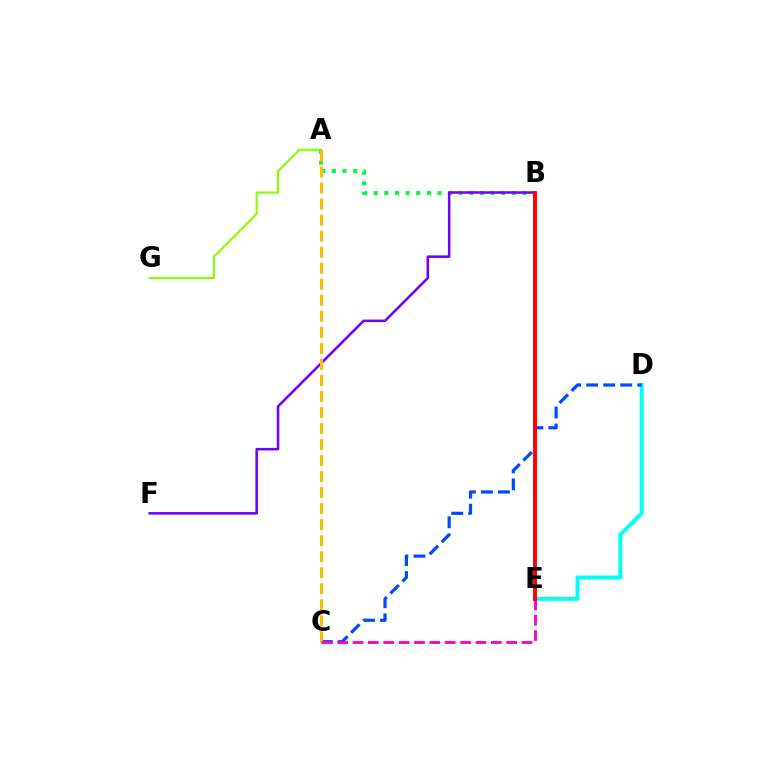{('A', 'B'): [{'color': '#00ff39', 'line_style': 'dotted', 'thickness': 2.89}], ('B', 'F'): [{'color': '#7200ff', 'line_style': 'solid', 'thickness': 1.84}], ('A', 'G'): [{'color': '#84ff00', 'line_style': 'solid', 'thickness': 1.52}], ('D', 'E'): [{'color': '#00fff6', 'line_style': 'solid', 'thickness': 2.83}], ('C', 'D'): [{'color': '#004bff', 'line_style': 'dashed', 'thickness': 2.31}], ('A', 'C'): [{'color': '#ffbd00', 'line_style': 'dashed', 'thickness': 2.18}], ('C', 'E'): [{'color': '#ff00cf', 'line_style': 'dashed', 'thickness': 2.09}], ('B', 'E'): [{'color': '#ff0000', 'line_style': 'solid', 'thickness': 2.82}]}